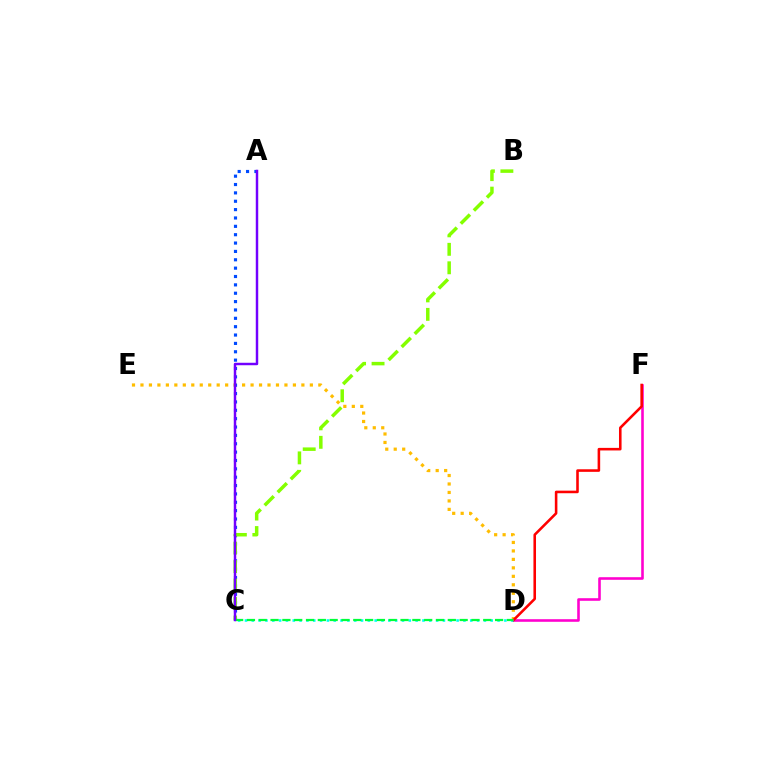{('D', 'F'): [{'color': '#ff00cf', 'line_style': 'solid', 'thickness': 1.87}, {'color': '#ff0000', 'line_style': 'solid', 'thickness': 1.85}], ('D', 'E'): [{'color': '#ffbd00', 'line_style': 'dotted', 'thickness': 2.3}], ('C', 'D'): [{'color': '#00fff6', 'line_style': 'dotted', 'thickness': 1.85}, {'color': '#00ff39', 'line_style': 'dashed', 'thickness': 1.61}], ('A', 'C'): [{'color': '#004bff', 'line_style': 'dotted', 'thickness': 2.27}, {'color': '#7200ff', 'line_style': 'solid', 'thickness': 1.77}], ('B', 'C'): [{'color': '#84ff00', 'line_style': 'dashed', 'thickness': 2.51}]}